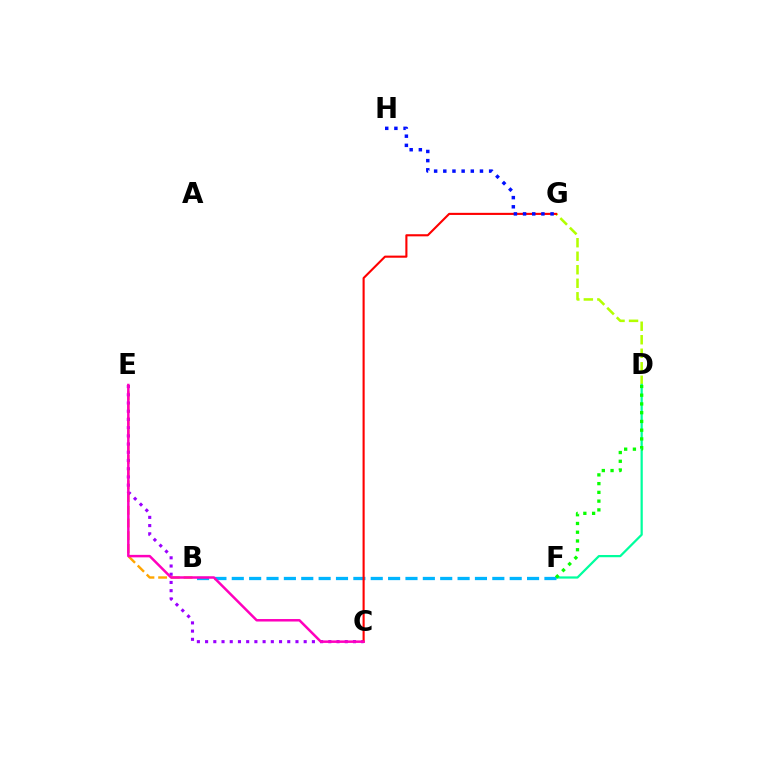{('D', 'G'): [{'color': '#b3ff00', 'line_style': 'dashed', 'thickness': 1.84}], ('B', 'E'): [{'color': '#ffa500', 'line_style': 'dashed', 'thickness': 1.73}], ('C', 'E'): [{'color': '#9b00ff', 'line_style': 'dotted', 'thickness': 2.23}, {'color': '#ff00bd', 'line_style': 'solid', 'thickness': 1.8}], ('D', 'F'): [{'color': '#00ff9d', 'line_style': 'solid', 'thickness': 1.61}, {'color': '#08ff00', 'line_style': 'dotted', 'thickness': 2.38}], ('B', 'F'): [{'color': '#00b5ff', 'line_style': 'dashed', 'thickness': 2.36}], ('C', 'G'): [{'color': '#ff0000', 'line_style': 'solid', 'thickness': 1.52}], ('G', 'H'): [{'color': '#0010ff', 'line_style': 'dotted', 'thickness': 2.49}]}